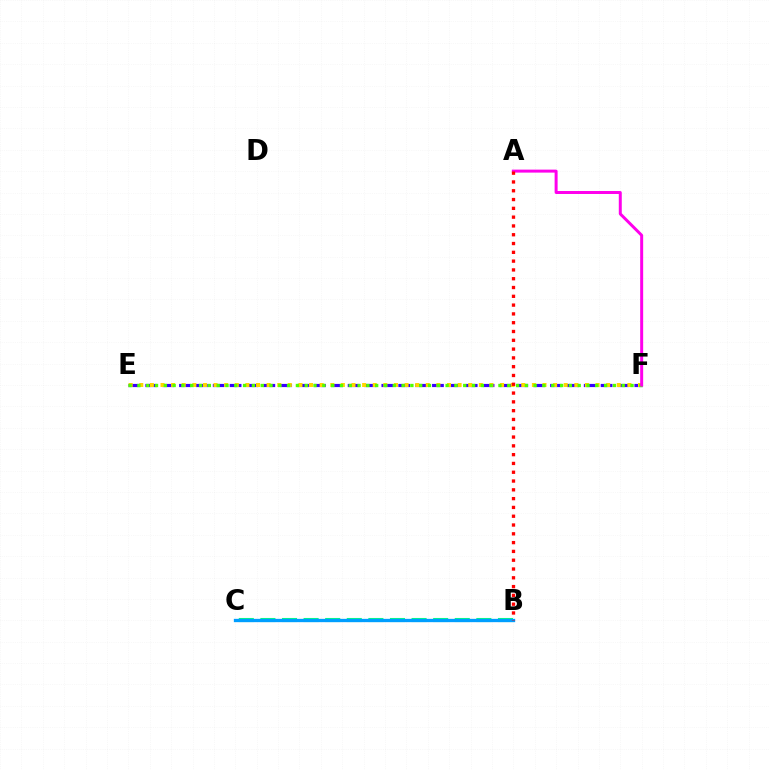{('E', 'F'): [{'color': '#3700ff', 'line_style': 'dashed', 'thickness': 2.29}, {'color': '#ffd500', 'line_style': 'dotted', 'thickness': 2.88}, {'color': '#4fff00', 'line_style': 'dotted', 'thickness': 2.39}], ('B', 'C'): [{'color': '#00ff86', 'line_style': 'dashed', 'thickness': 2.93}, {'color': '#009eff', 'line_style': 'solid', 'thickness': 2.38}], ('A', 'F'): [{'color': '#ff00ed', 'line_style': 'solid', 'thickness': 2.15}], ('A', 'B'): [{'color': '#ff0000', 'line_style': 'dotted', 'thickness': 2.39}]}